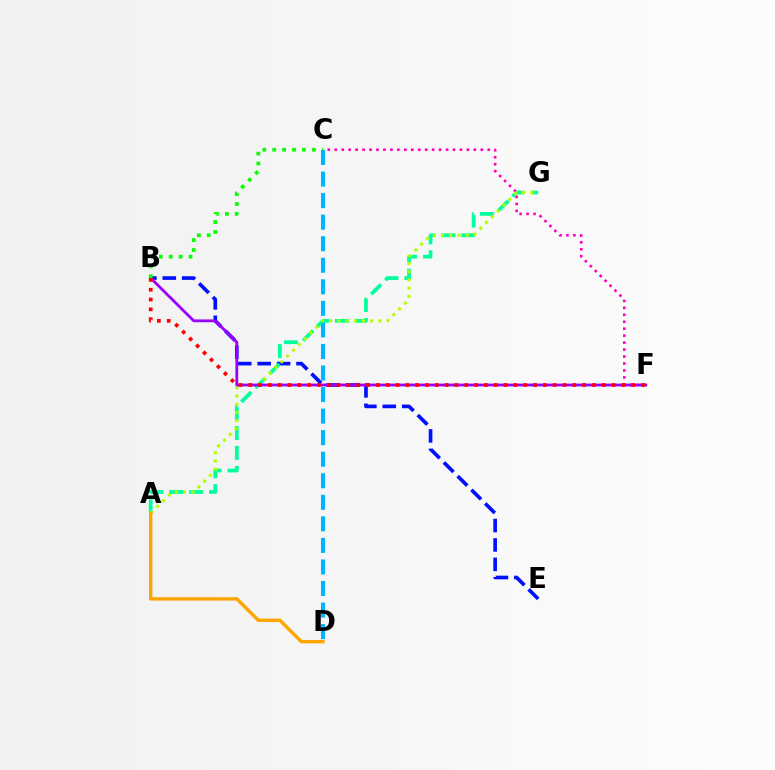{('B', 'E'): [{'color': '#0010ff', 'line_style': 'dashed', 'thickness': 2.64}], ('A', 'G'): [{'color': '#00ff9d', 'line_style': 'dashed', 'thickness': 2.71}, {'color': '#b3ff00', 'line_style': 'dotted', 'thickness': 2.23}], ('C', 'F'): [{'color': '#ff00bd', 'line_style': 'dotted', 'thickness': 1.89}], ('B', 'F'): [{'color': '#9b00ff', 'line_style': 'solid', 'thickness': 2.03}, {'color': '#ff0000', 'line_style': 'dotted', 'thickness': 2.67}], ('B', 'C'): [{'color': '#08ff00', 'line_style': 'dotted', 'thickness': 2.69}], ('A', 'D'): [{'color': '#ffa500', 'line_style': 'solid', 'thickness': 2.45}], ('C', 'D'): [{'color': '#00b5ff', 'line_style': 'dashed', 'thickness': 2.93}]}